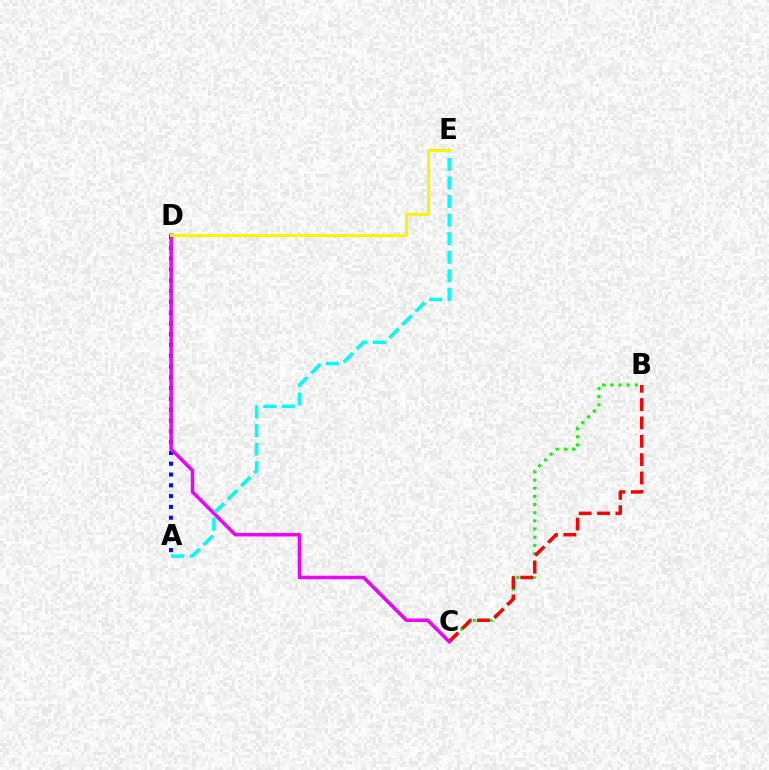{('B', 'C'): [{'color': '#08ff00', 'line_style': 'dotted', 'thickness': 2.22}, {'color': '#ff0000', 'line_style': 'dashed', 'thickness': 2.49}], ('A', 'D'): [{'color': '#0010ff', 'line_style': 'dotted', 'thickness': 2.93}], ('C', 'D'): [{'color': '#ee00ff', 'line_style': 'solid', 'thickness': 2.52}], ('A', 'E'): [{'color': '#00fff6', 'line_style': 'dashed', 'thickness': 2.52}], ('D', 'E'): [{'color': '#fcf500', 'line_style': 'solid', 'thickness': 2.13}]}